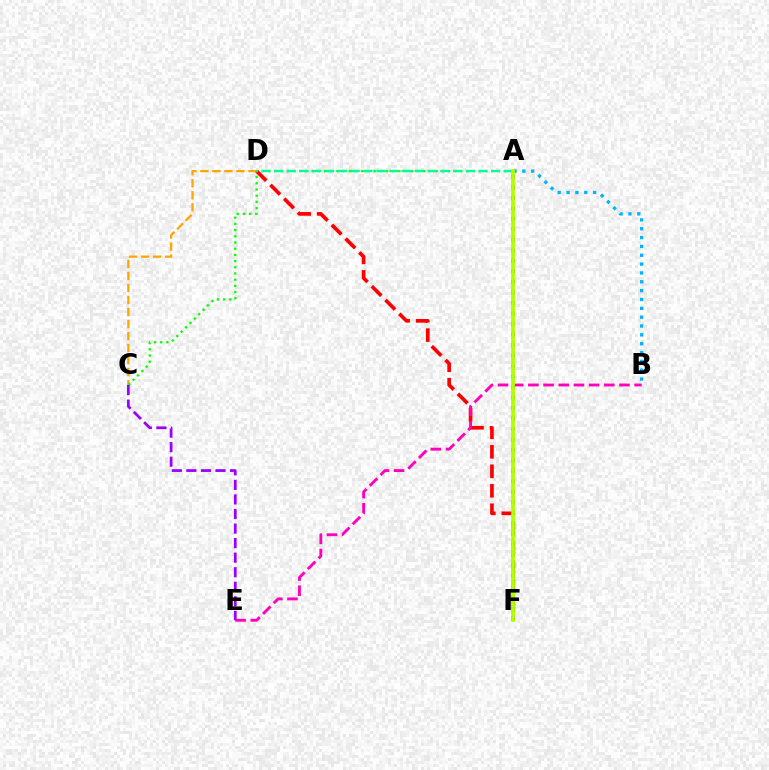{('D', 'F'): [{'color': '#ff0000', 'line_style': 'dashed', 'thickness': 2.65}], ('A', 'B'): [{'color': '#00b5ff', 'line_style': 'dotted', 'thickness': 2.4}], ('C', 'D'): [{'color': '#ffa500', 'line_style': 'dashed', 'thickness': 1.63}], ('B', 'E'): [{'color': '#ff00bd', 'line_style': 'dashed', 'thickness': 2.06}], ('A', 'C'): [{'color': '#08ff00', 'line_style': 'dotted', 'thickness': 1.68}], ('A', 'D'): [{'color': '#00ff9d', 'line_style': 'dashed', 'thickness': 1.74}], ('A', 'F'): [{'color': '#0010ff', 'line_style': 'dotted', 'thickness': 2.85}, {'color': '#b3ff00', 'line_style': 'solid', 'thickness': 2.74}], ('C', 'E'): [{'color': '#9b00ff', 'line_style': 'dashed', 'thickness': 1.98}]}